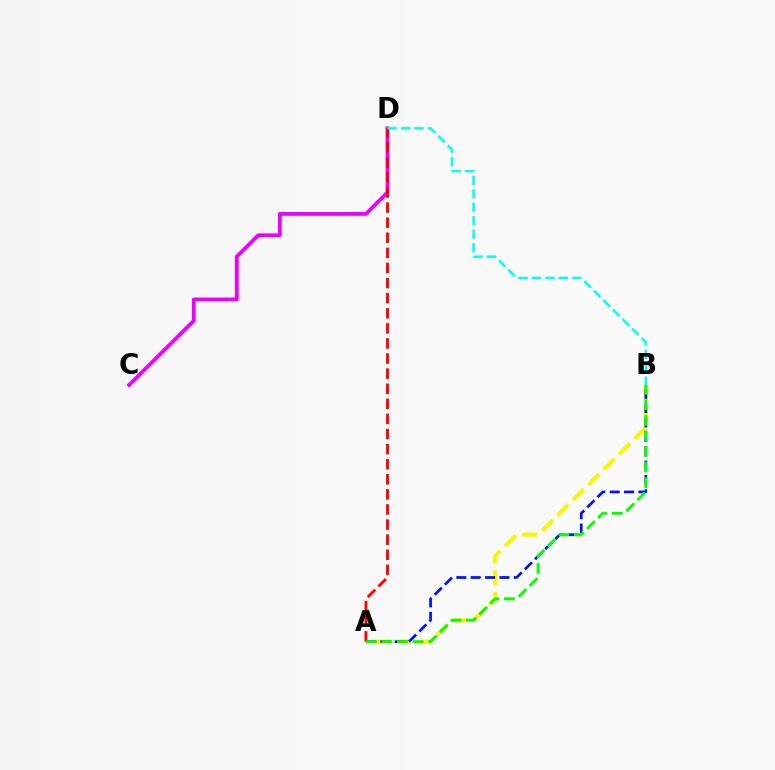{('A', 'B'): [{'color': '#fcf500', 'line_style': 'dashed', 'thickness': 2.95}, {'color': '#0010ff', 'line_style': 'dashed', 'thickness': 1.95}, {'color': '#08ff00', 'line_style': 'dashed', 'thickness': 2.11}], ('C', 'D'): [{'color': '#ee00ff', 'line_style': 'solid', 'thickness': 2.75}], ('A', 'D'): [{'color': '#ff0000', 'line_style': 'dashed', 'thickness': 2.05}], ('B', 'D'): [{'color': '#00fff6', 'line_style': 'dashed', 'thickness': 1.83}]}